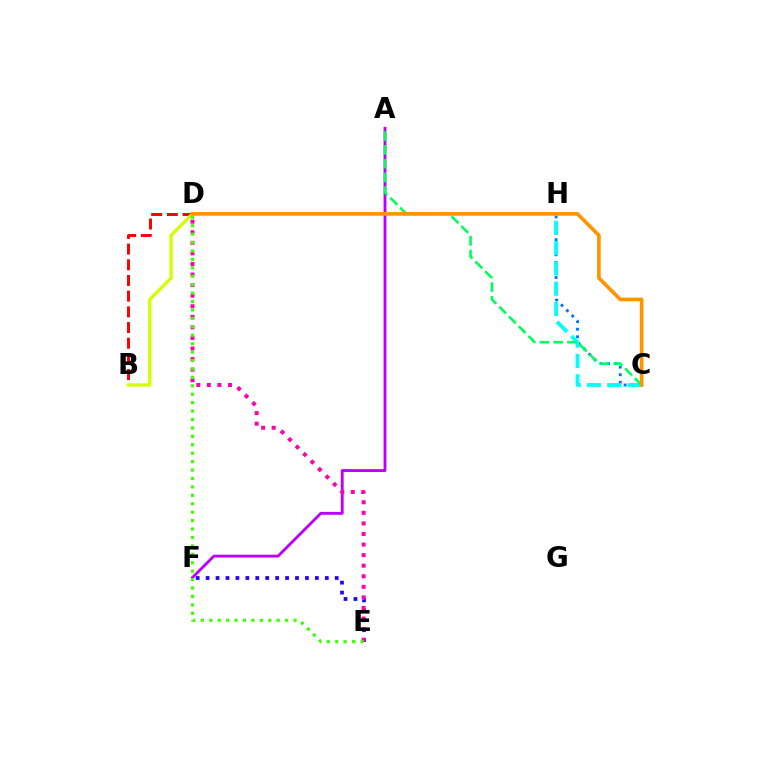{('B', 'D'): [{'color': '#ff0000', 'line_style': 'dashed', 'thickness': 2.13}, {'color': '#d1ff00', 'line_style': 'solid', 'thickness': 2.37}], ('E', 'F'): [{'color': '#2500ff', 'line_style': 'dotted', 'thickness': 2.7}], ('C', 'H'): [{'color': '#0074ff', 'line_style': 'dotted', 'thickness': 2.06}, {'color': '#00fff6', 'line_style': 'dashed', 'thickness': 2.76}], ('A', 'F'): [{'color': '#b900ff', 'line_style': 'solid', 'thickness': 2.05}], ('D', 'E'): [{'color': '#ff00ac', 'line_style': 'dotted', 'thickness': 2.87}, {'color': '#3dff00', 'line_style': 'dotted', 'thickness': 2.29}], ('A', 'C'): [{'color': '#00ff5c', 'line_style': 'dashed', 'thickness': 1.87}], ('C', 'D'): [{'color': '#ff9400', 'line_style': 'solid', 'thickness': 2.64}]}